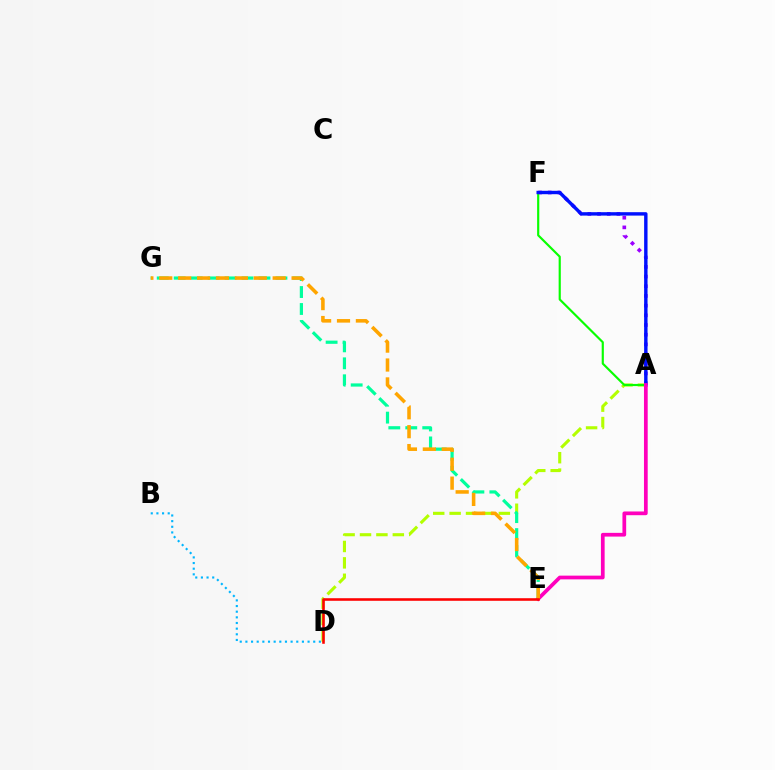{('A', 'F'): [{'color': '#9b00ff', 'line_style': 'dotted', 'thickness': 2.63}, {'color': '#08ff00', 'line_style': 'solid', 'thickness': 1.56}, {'color': '#0010ff', 'line_style': 'solid', 'thickness': 2.45}], ('A', 'D'): [{'color': '#b3ff00', 'line_style': 'dashed', 'thickness': 2.23}], ('E', 'G'): [{'color': '#00ff9d', 'line_style': 'dashed', 'thickness': 2.3}, {'color': '#ffa500', 'line_style': 'dashed', 'thickness': 2.57}], ('A', 'E'): [{'color': '#ff00bd', 'line_style': 'solid', 'thickness': 2.68}], ('B', 'D'): [{'color': '#00b5ff', 'line_style': 'dotted', 'thickness': 1.54}], ('D', 'E'): [{'color': '#ff0000', 'line_style': 'solid', 'thickness': 1.85}]}